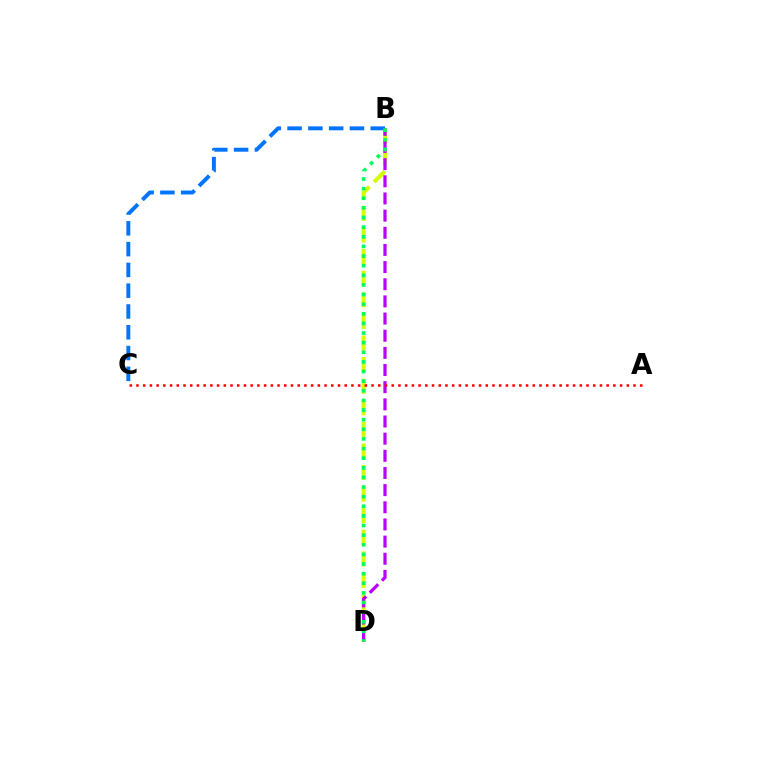{('B', 'D'): [{'color': '#d1ff00', 'line_style': 'dashed', 'thickness': 2.93}, {'color': '#b900ff', 'line_style': 'dashed', 'thickness': 2.33}, {'color': '#00ff5c', 'line_style': 'dotted', 'thickness': 2.62}], ('B', 'C'): [{'color': '#0074ff', 'line_style': 'dashed', 'thickness': 2.82}], ('A', 'C'): [{'color': '#ff0000', 'line_style': 'dotted', 'thickness': 1.82}]}